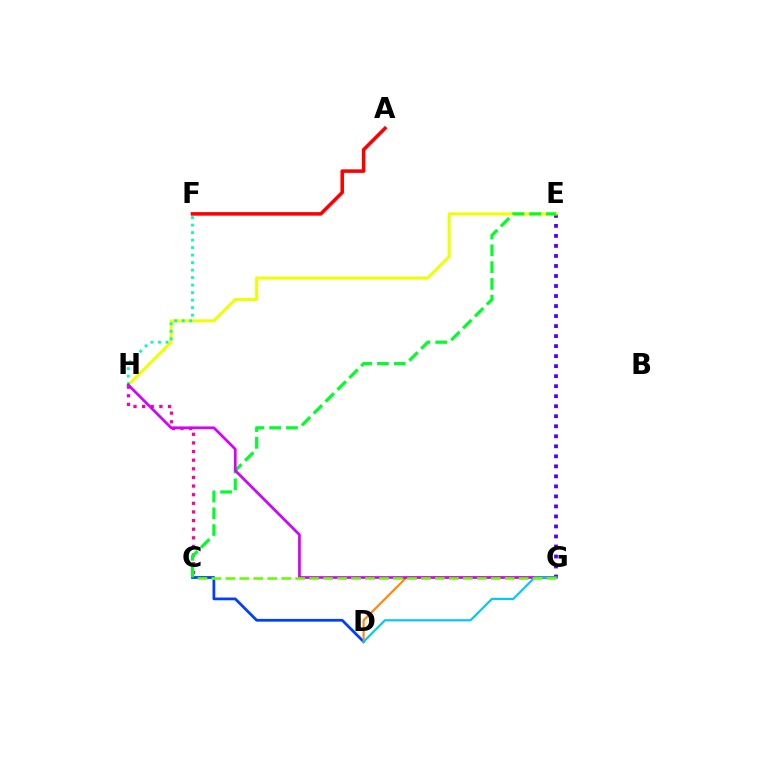{('E', 'G'): [{'color': '#4f00ff', 'line_style': 'dotted', 'thickness': 2.72}], ('E', 'H'): [{'color': '#eeff00', 'line_style': 'solid', 'thickness': 2.17}], ('F', 'H'): [{'color': '#00ffaf', 'line_style': 'dotted', 'thickness': 2.04}], ('C', 'H'): [{'color': '#ff00a0', 'line_style': 'dotted', 'thickness': 2.34}], ('C', 'D'): [{'color': '#003fff', 'line_style': 'solid', 'thickness': 1.99}], ('D', 'G'): [{'color': '#ff8800', 'line_style': 'solid', 'thickness': 1.51}, {'color': '#00c7ff', 'line_style': 'solid', 'thickness': 1.55}], ('C', 'E'): [{'color': '#00ff27', 'line_style': 'dashed', 'thickness': 2.28}], ('G', 'H'): [{'color': '#d600ff', 'line_style': 'solid', 'thickness': 1.95}], ('A', 'F'): [{'color': '#ff0000', 'line_style': 'solid', 'thickness': 2.55}], ('C', 'G'): [{'color': '#66ff00', 'line_style': 'dashed', 'thickness': 1.9}]}